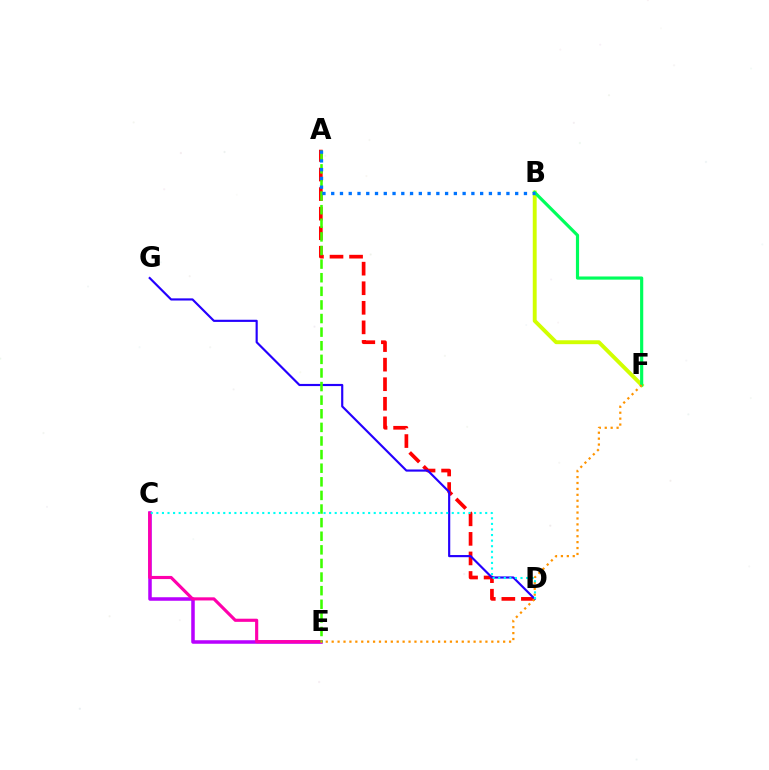{('B', 'F'): [{'color': '#d1ff00', 'line_style': 'solid', 'thickness': 2.8}, {'color': '#00ff5c', 'line_style': 'solid', 'thickness': 2.28}], ('C', 'E'): [{'color': '#b900ff', 'line_style': 'solid', 'thickness': 2.53}, {'color': '#ff00ac', 'line_style': 'solid', 'thickness': 2.26}], ('A', 'D'): [{'color': '#ff0000', 'line_style': 'dashed', 'thickness': 2.66}], ('D', 'G'): [{'color': '#2500ff', 'line_style': 'solid', 'thickness': 1.56}], ('A', 'E'): [{'color': '#3dff00', 'line_style': 'dashed', 'thickness': 1.85}], ('A', 'B'): [{'color': '#0074ff', 'line_style': 'dotted', 'thickness': 2.38}], ('E', 'F'): [{'color': '#ff9400', 'line_style': 'dotted', 'thickness': 1.61}], ('C', 'D'): [{'color': '#00fff6', 'line_style': 'dotted', 'thickness': 1.51}]}